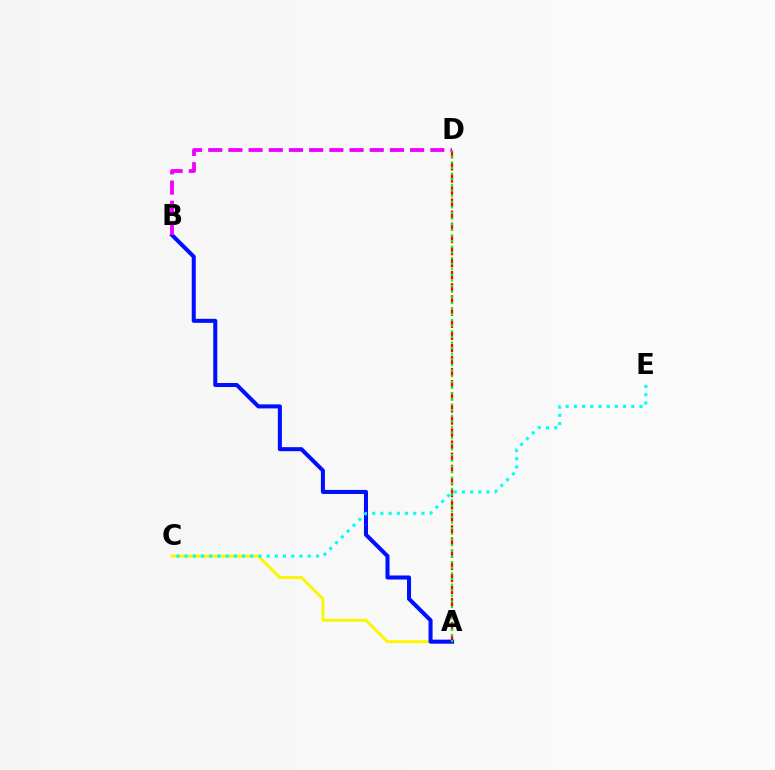{('A', 'C'): [{'color': '#fcf500', 'line_style': 'solid', 'thickness': 2.09}], ('A', 'D'): [{'color': '#ff0000', 'line_style': 'dashed', 'thickness': 1.64}, {'color': '#08ff00', 'line_style': 'dotted', 'thickness': 1.53}], ('A', 'B'): [{'color': '#0010ff', 'line_style': 'solid', 'thickness': 2.91}], ('B', 'D'): [{'color': '#ee00ff', 'line_style': 'dashed', 'thickness': 2.74}], ('C', 'E'): [{'color': '#00fff6', 'line_style': 'dotted', 'thickness': 2.23}]}